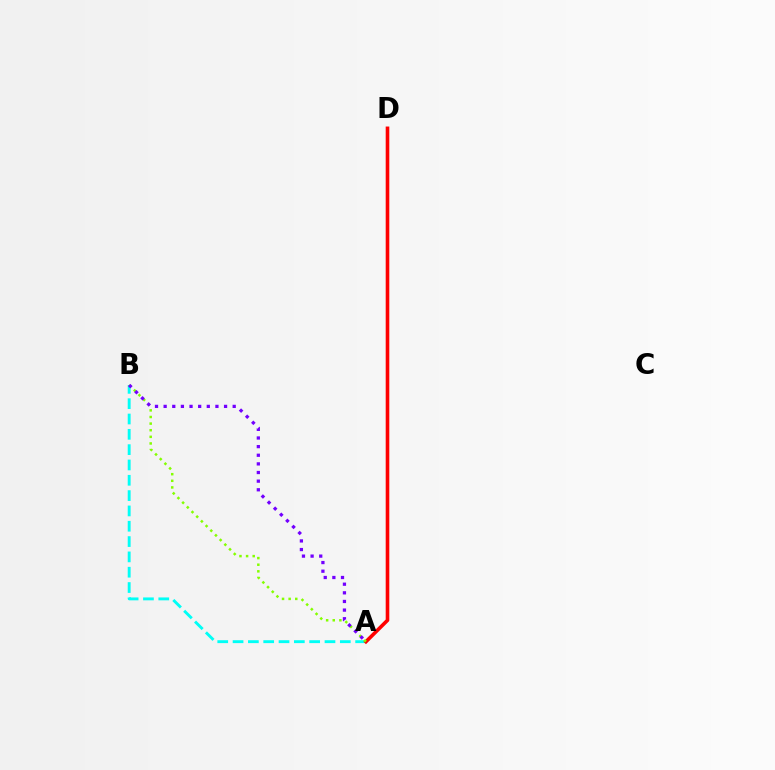{('A', 'B'): [{'color': '#00fff6', 'line_style': 'dashed', 'thickness': 2.08}, {'color': '#84ff00', 'line_style': 'dotted', 'thickness': 1.8}, {'color': '#7200ff', 'line_style': 'dotted', 'thickness': 2.35}], ('A', 'D'): [{'color': '#ff0000', 'line_style': 'solid', 'thickness': 2.59}]}